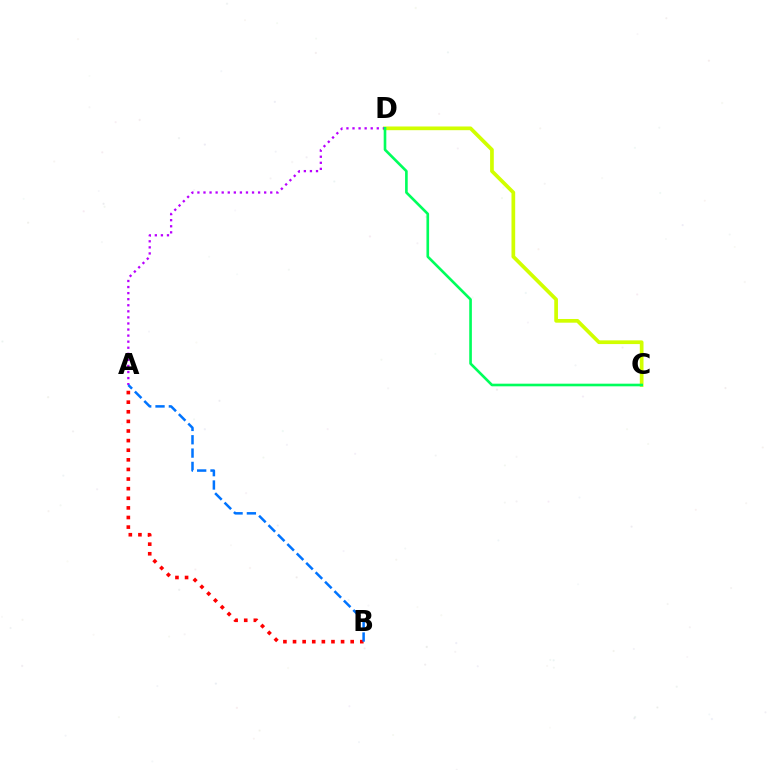{('A', 'B'): [{'color': '#ff0000', 'line_style': 'dotted', 'thickness': 2.61}, {'color': '#0074ff', 'line_style': 'dashed', 'thickness': 1.81}], ('C', 'D'): [{'color': '#d1ff00', 'line_style': 'solid', 'thickness': 2.67}, {'color': '#00ff5c', 'line_style': 'solid', 'thickness': 1.9}], ('A', 'D'): [{'color': '#b900ff', 'line_style': 'dotted', 'thickness': 1.65}]}